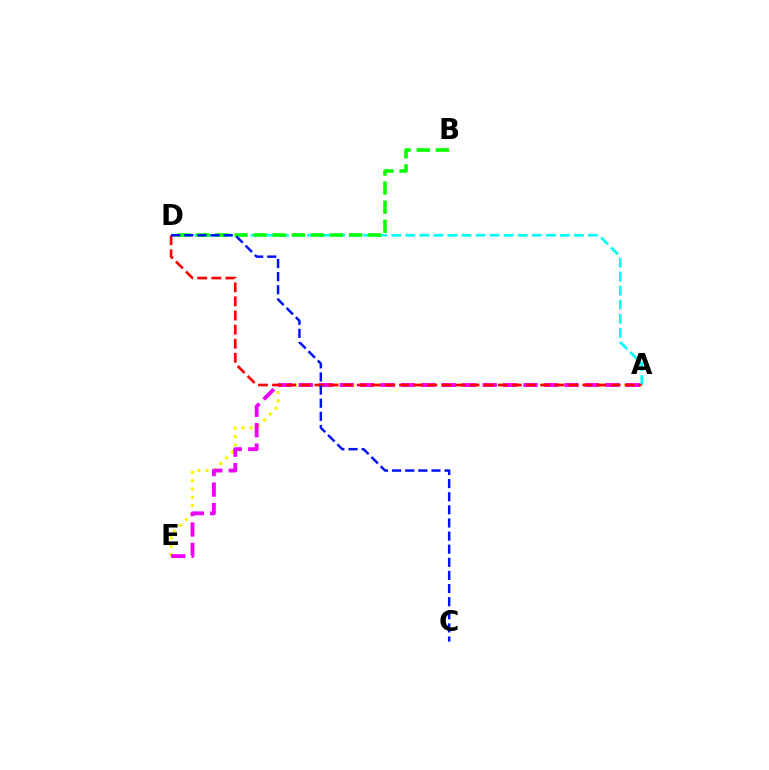{('A', 'E'): [{'color': '#fcf500', 'line_style': 'dotted', 'thickness': 2.25}, {'color': '#ee00ff', 'line_style': 'dashed', 'thickness': 2.78}], ('A', 'D'): [{'color': '#00fff6', 'line_style': 'dashed', 'thickness': 1.91}, {'color': '#ff0000', 'line_style': 'dashed', 'thickness': 1.92}], ('B', 'D'): [{'color': '#08ff00', 'line_style': 'dashed', 'thickness': 2.59}], ('C', 'D'): [{'color': '#0010ff', 'line_style': 'dashed', 'thickness': 1.78}]}